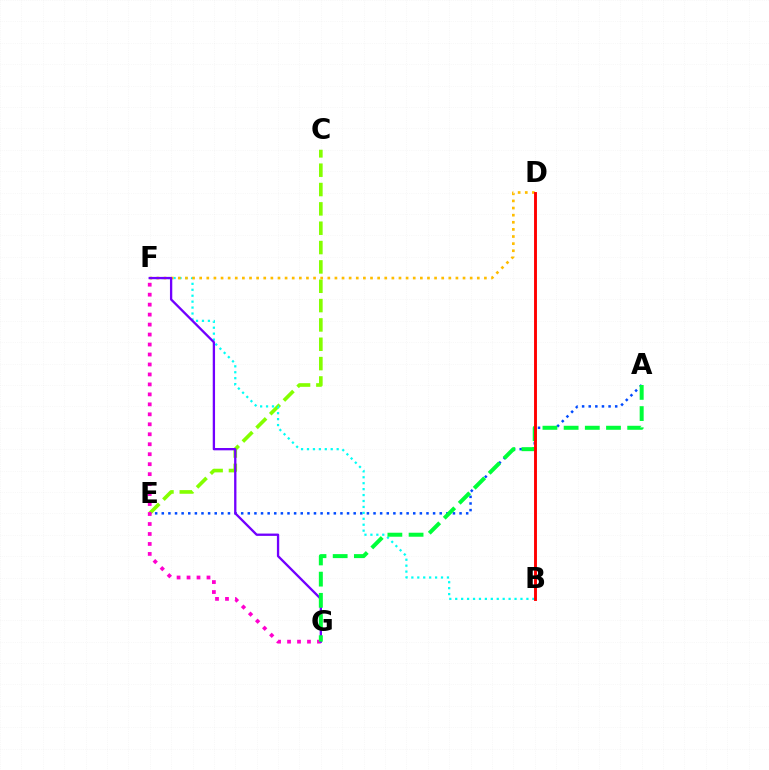{('C', 'E'): [{'color': '#84ff00', 'line_style': 'dashed', 'thickness': 2.63}], ('A', 'E'): [{'color': '#004bff', 'line_style': 'dotted', 'thickness': 1.8}], ('B', 'F'): [{'color': '#00fff6', 'line_style': 'dotted', 'thickness': 1.61}], ('D', 'F'): [{'color': '#ffbd00', 'line_style': 'dotted', 'thickness': 1.93}], ('F', 'G'): [{'color': '#ff00cf', 'line_style': 'dotted', 'thickness': 2.71}, {'color': '#7200ff', 'line_style': 'solid', 'thickness': 1.67}], ('A', 'G'): [{'color': '#00ff39', 'line_style': 'dashed', 'thickness': 2.88}], ('B', 'D'): [{'color': '#ff0000', 'line_style': 'solid', 'thickness': 2.09}]}